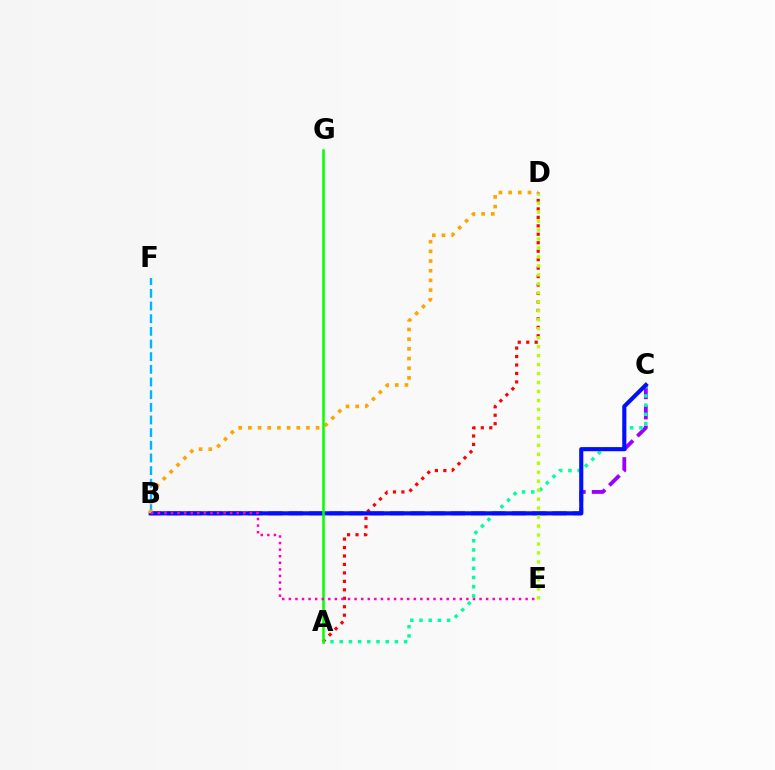{('B', 'C'): [{'color': '#9b00ff', 'line_style': 'dashed', 'thickness': 2.76}, {'color': '#0010ff', 'line_style': 'solid', 'thickness': 2.96}], ('B', 'F'): [{'color': '#00b5ff', 'line_style': 'dashed', 'thickness': 1.72}], ('A', 'D'): [{'color': '#ff0000', 'line_style': 'dotted', 'thickness': 2.3}], ('A', 'C'): [{'color': '#00ff9d', 'line_style': 'dotted', 'thickness': 2.5}], ('B', 'D'): [{'color': '#ffa500', 'line_style': 'dotted', 'thickness': 2.63}], ('A', 'G'): [{'color': '#08ff00', 'line_style': 'solid', 'thickness': 1.82}], ('D', 'E'): [{'color': '#b3ff00', 'line_style': 'dotted', 'thickness': 2.44}], ('B', 'E'): [{'color': '#ff00bd', 'line_style': 'dotted', 'thickness': 1.79}]}